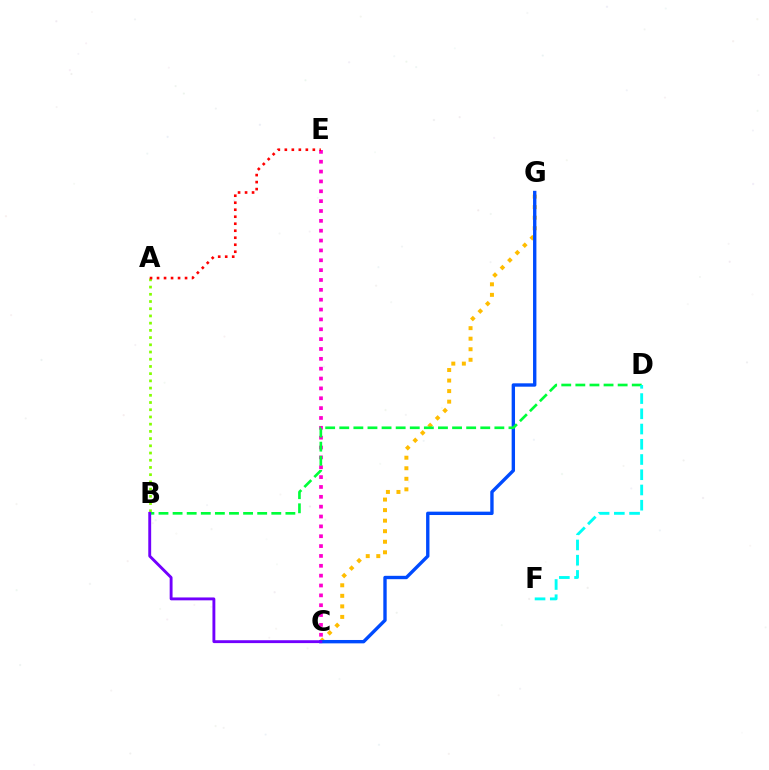{('A', 'B'): [{'color': '#84ff00', 'line_style': 'dotted', 'thickness': 1.96}], ('C', 'E'): [{'color': '#ff00cf', 'line_style': 'dotted', 'thickness': 2.68}], ('C', 'G'): [{'color': '#ffbd00', 'line_style': 'dotted', 'thickness': 2.86}, {'color': '#004bff', 'line_style': 'solid', 'thickness': 2.43}], ('B', 'D'): [{'color': '#00ff39', 'line_style': 'dashed', 'thickness': 1.92}], ('A', 'E'): [{'color': '#ff0000', 'line_style': 'dotted', 'thickness': 1.9}], ('B', 'C'): [{'color': '#7200ff', 'line_style': 'solid', 'thickness': 2.07}], ('D', 'F'): [{'color': '#00fff6', 'line_style': 'dashed', 'thickness': 2.07}]}